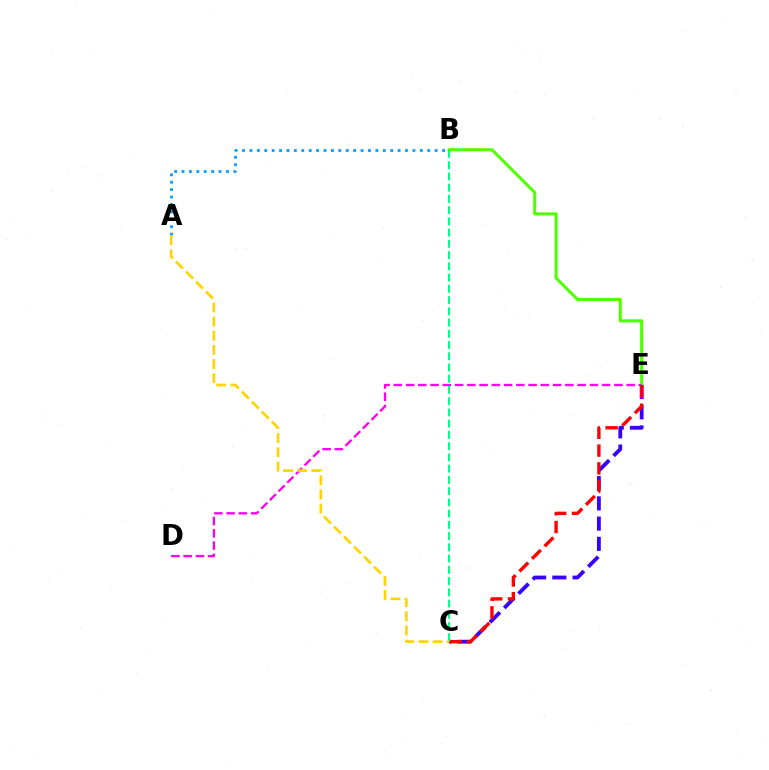{('B', 'E'): [{'color': '#4fff00', 'line_style': 'solid', 'thickness': 2.2}], ('D', 'E'): [{'color': '#ff00ed', 'line_style': 'dashed', 'thickness': 1.66}], ('A', 'B'): [{'color': '#009eff', 'line_style': 'dotted', 'thickness': 2.01}], ('C', 'E'): [{'color': '#3700ff', 'line_style': 'dashed', 'thickness': 2.75}, {'color': '#ff0000', 'line_style': 'dashed', 'thickness': 2.42}], ('B', 'C'): [{'color': '#00ff86', 'line_style': 'dashed', 'thickness': 1.53}], ('A', 'C'): [{'color': '#ffd500', 'line_style': 'dashed', 'thickness': 1.92}]}